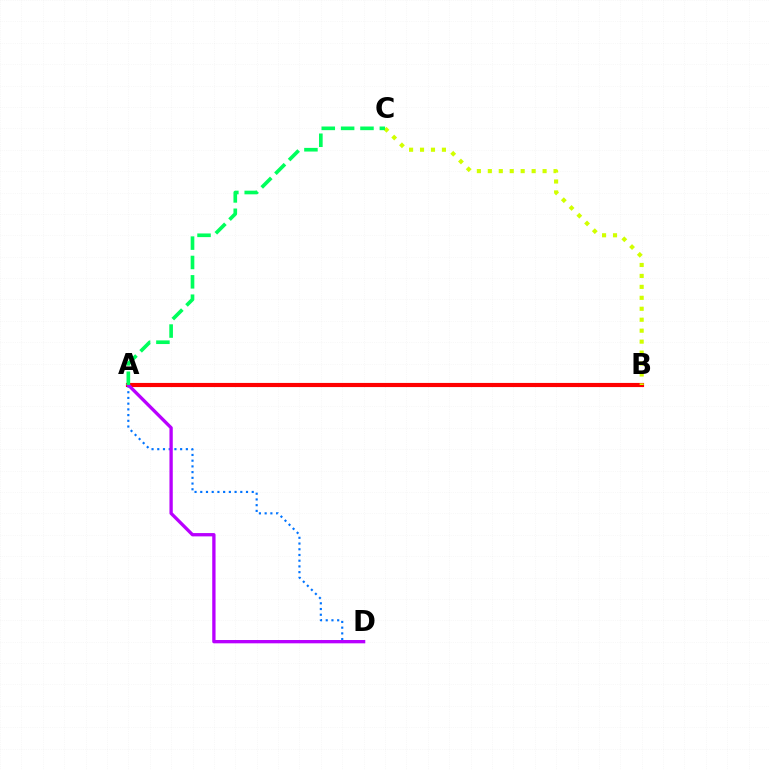{('A', 'B'): [{'color': '#ff0000', 'line_style': 'solid', 'thickness': 2.98}], ('B', 'C'): [{'color': '#d1ff00', 'line_style': 'dotted', 'thickness': 2.98}], ('A', 'D'): [{'color': '#0074ff', 'line_style': 'dotted', 'thickness': 1.55}, {'color': '#b900ff', 'line_style': 'solid', 'thickness': 2.39}], ('A', 'C'): [{'color': '#00ff5c', 'line_style': 'dashed', 'thickness': 2.63}]}